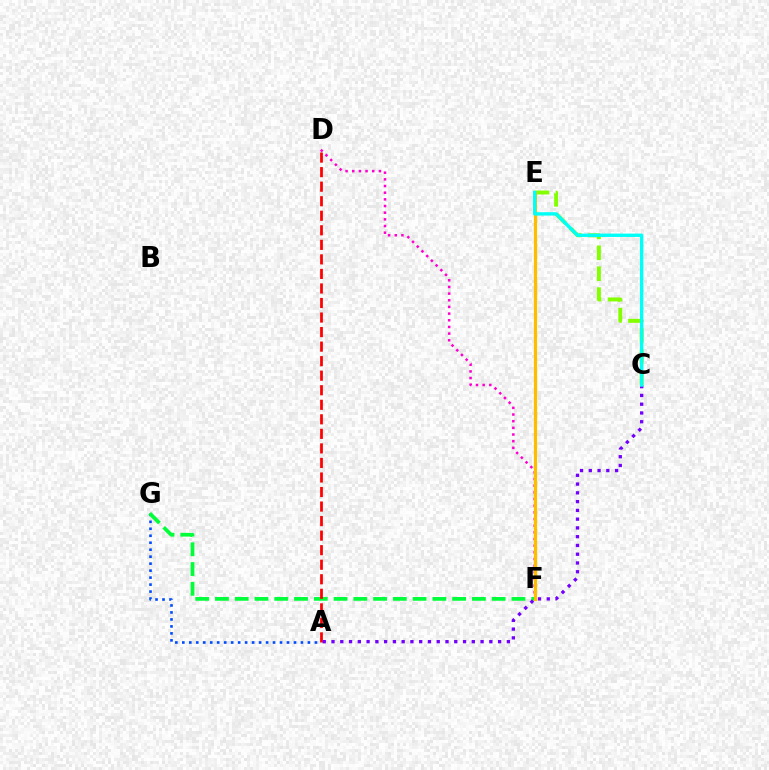{('D', 'F'): [{'color': '#ff00cf', 'line_style': 'dotted', 'thickness': 1.81}], ('A', 'G'): [{'color': '#004bff', 'line_style': 'dotted', 'thickness': 1.9}], ('F', 'G'): [{'color': '#00ff39', 'line_style': 'dashed', 'thickness': 2.69}], ('C', 'E'): [{'color': '#84ff00', 'line_style': 'dashed', 'thickness': 2.84}, {'color': '#00fff6', 'line_style': 'solid', 'thickness': 2.43}], ('E', 'F'): [{'color': '#ffbd00', 'line_style': 'solid', 'thickness': 2.31}], ('A', 'D'): [{'color': '#ff0000', 'line_style': 'dashed', 'thickness': 1.98}], ('A', 'C'): [{'color': '#7200ff', 'line_style': 'dotted', 'thickness': 2.38}]}